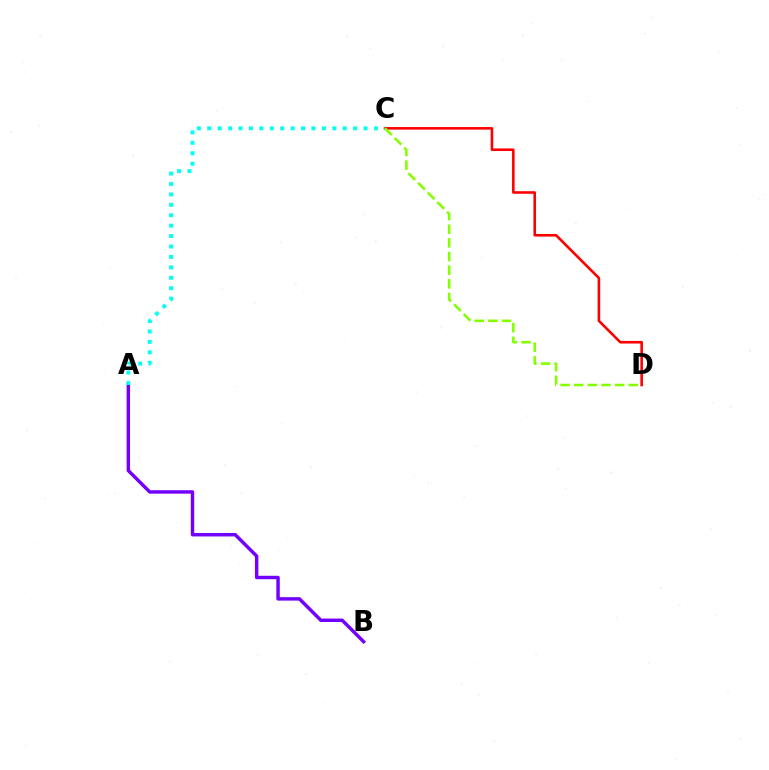{('C', 'D'): [{'color': '#ff0000', 'line_style': 'solid', 'thickness': 1.87}, {'color': '#84ff00', 'line_style': 'dashed', 'thickness': 1.85}], ('A', 'B'): [{'color': '#7200ff', 'line_style': 'solid', 'thickness': 2.48}], ('A', 'C'): [{'color': '#00fff6', 'line_style': 'dotted', 'thickness': 2.83}]}